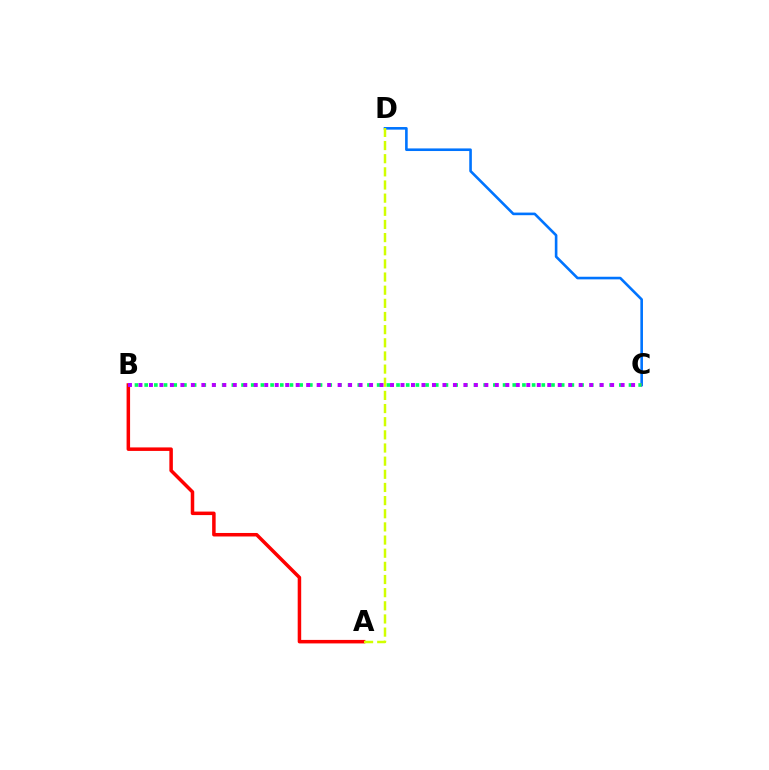{('C', 'D'): [{'color': '#0074ff', 'line_style': 'solid', 'thickness': 1.88}], ('A', 'B'): [{'color': '#ff0000', 'line_style': 'solid', 'thickness': 2.52}], ('B', 'C'): [{'color': '#00ff5c', 'line_style': 'dotted', 'thickness': 2.63}, {'color': '#b900ff', 'line_style': 'dotted', 'thickness': 2.85}], ('A', 'D'): [{'color': '#d1ff00', 'line_style': 'dashed', 'thickness': 1.79}]}